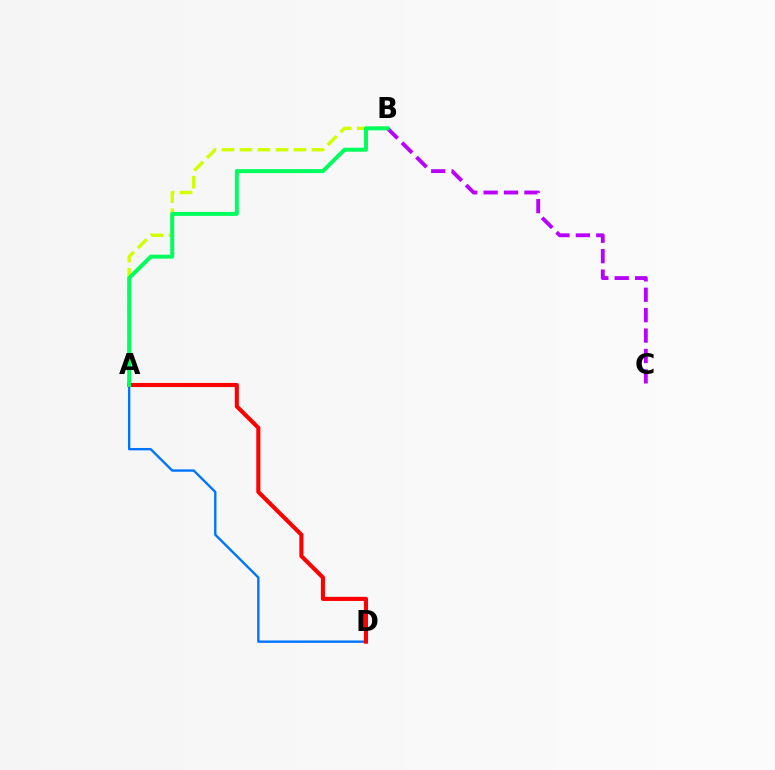{('A', 'D'): [{'color': '#0074ff', 'line_style': 'solid', 'thickness': 1.71}, {'color': '#ff0000', 'line_style': 'solid', 'thickness': 2.95}], ('B', 'C'): [{'color': '#b900ff', 'line_style': 'dashed', 'thickness': 2.77}], ('A', 'B'): [{'color': '#d1ff00', 'line_style': 'dashed', 'thickness': 2.45}, {'color': '#00ff5c', 'line_style': 'solid', 'thickness': 2.86}]}